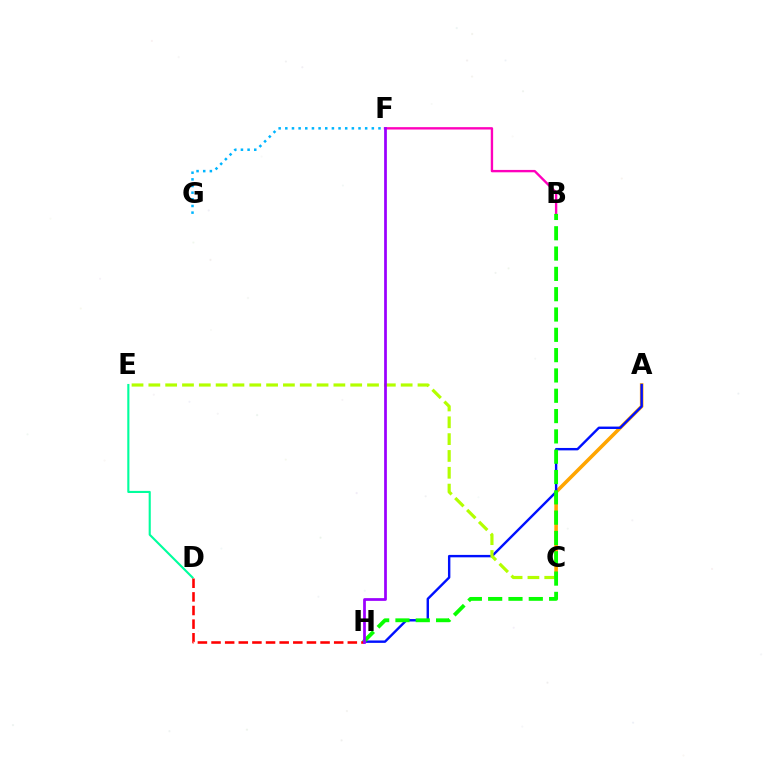{('B', 'F'): [{'color': '#ff00bd', 'line_style': 'solid', 'thickness': 1.71}], ('D', 'E'): [{'color': '#00ff9d', 'line_style': 'solid', 'thickness': 1.53}], ('F', 'G'): [{'color': '#00b5ff', 'line_style': 'dotted', 'thickness': 1.81}], ('A', 'C'): [{'color': '#ffa500', 'line_style': 'solid', 'thickness': 2.58}], ('A', 'H'): [{'color': '#0010ff', 'line_style': 'solid', 'thickness': 1.74}], ('C', 'E'): [{'color': '#b3ff00', 'line_style': 'dashed', 'thickness': 2.29}], ('D', 'H'): [{'color': '#ff0000', 'line_style': 'dashed', 'thickness': 1.85}], ('B', 'H'): [{'color': '#08ff00', 'line_style': 'dashed', 'thickness': 2.76}], ('F', 'H'): [{'color': '#9b00ff', 'line_style': 'solid', 'thickness': 1.98}]}